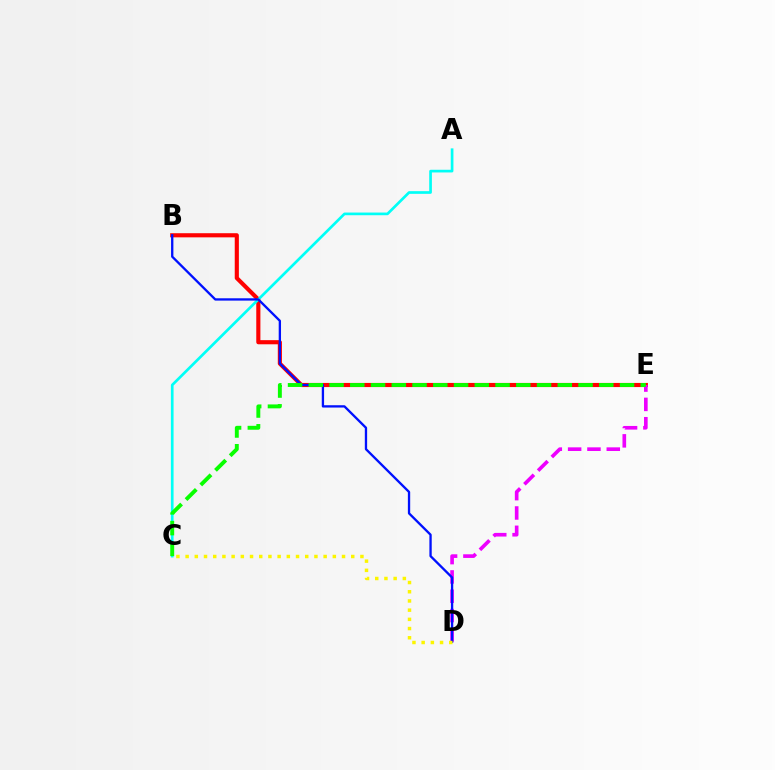{('B', 'E'): [{'color': '#ff0000', 'line_style': 'solid', 'thickness': 2.97}], ('D', 'E'): [{'color': '#ee00ff', 'line_style': 'dashed', 'thickness': 2.63}], ('A', 'C'): [{'color': '#00fff6', 'line_style': 'solid', 'thickness': 1.93}], ('B', 'D'): [{'color': '#0010ff', 'line_style': 'solid', 'thickness': 1.67}], ('C', 'E'): [{'color': '#08ff00', 'line_style': 'dashed', 'thickness': 2.82}], ('C', 'D'): [{'color': '#fcf500', 'line_style': 'dotted', 'thickness': 2.5}]}